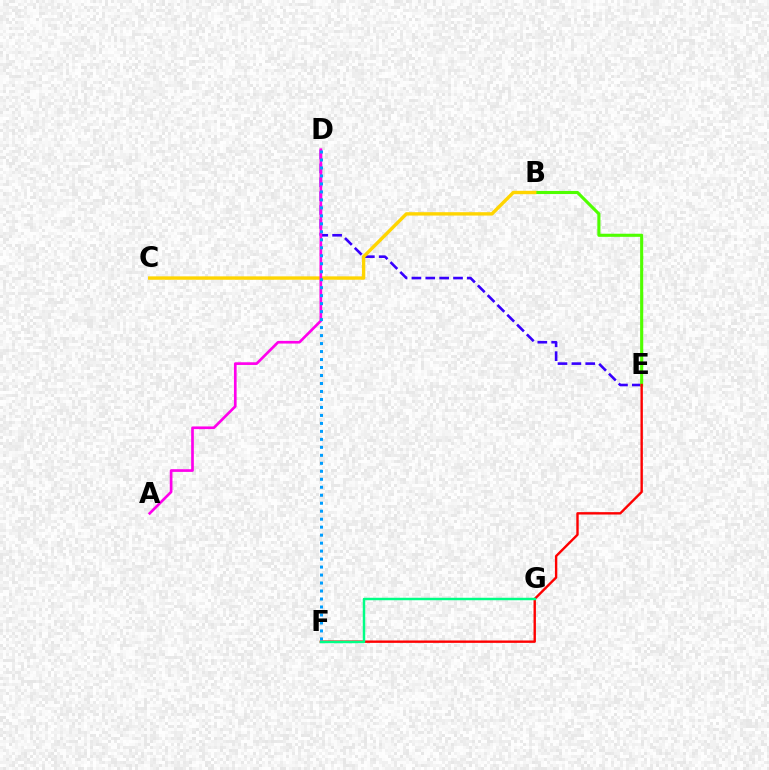{('D', 'E'): [{'color': '#3700ff', 'line_style': 'dashed', 'thickness': 1.88}], ('B', 'E'): [{'color': '#4fff00', 'line_style': 'solid', 'thickness': 2.23}], ('B', 'C'): [{'color': '#ffd500', 'line_style': 'solid', 'thickness': 2.43}], ('E', 'F'): [{'color': '#ff0000', 'line_style': 'solid', 'thickness': 1.72}], ('A', 'D'): [{'color': '#ff00ed', 'line_style': 'solid', 'thickness': 1.93}], ('D', 'F'): [{'color': '#009eff', 'line_style': 'dotted', 'thickness': 2.17}], ('F', 'G'): [{'color': '#00ff86', 'line_style': 'solid', 'thickness': 1.77}]}